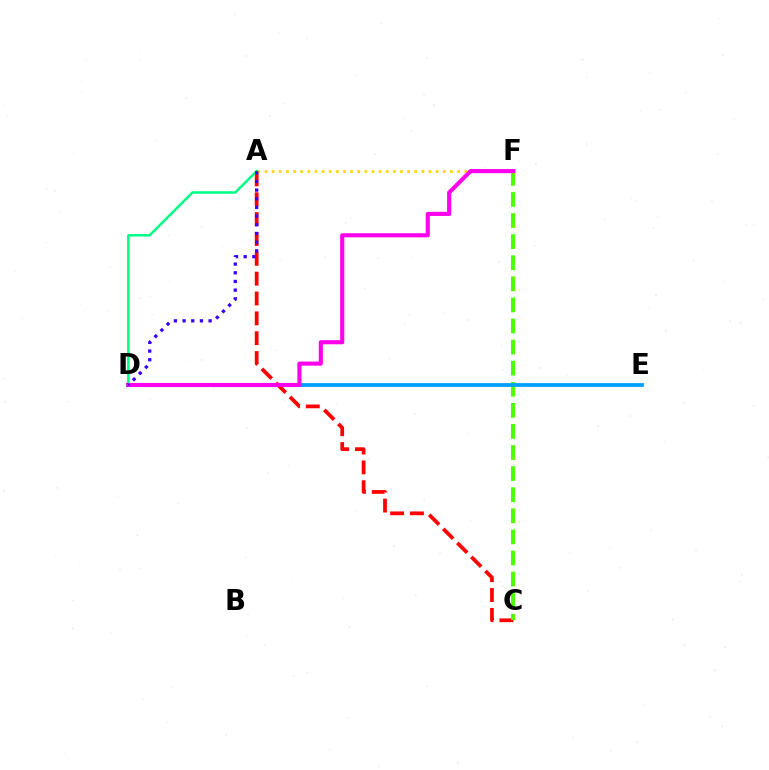{('A', 'F'): [{'color': '#ffd500', 'line_style': 'dotted', 'thickness': 1.94}], ('A', 'C'): [{'color': '#ff0000', 'line_style': 'dashed', 'thickness': 2.7}], ('C', 'F'): [{'color': '#4fff00', 'line_style': 'dashed', 'thickness': 2.86}], ('D', 'E'): [{'color': '#009eff', 'line_style': 'solid', 'thickness': 2.71}], ('A', 'D'): [{'color': '#00ff86', 'line_style': 'solid', 'thickness': 1.82}, {'color': '#3700ff', 'line_style': 'dotted', 'thickness': 2.36}], ('D', 'F'): [{'color': '#ff00ed', 'line_style': 'solid', 'thickness': 2.97}]}